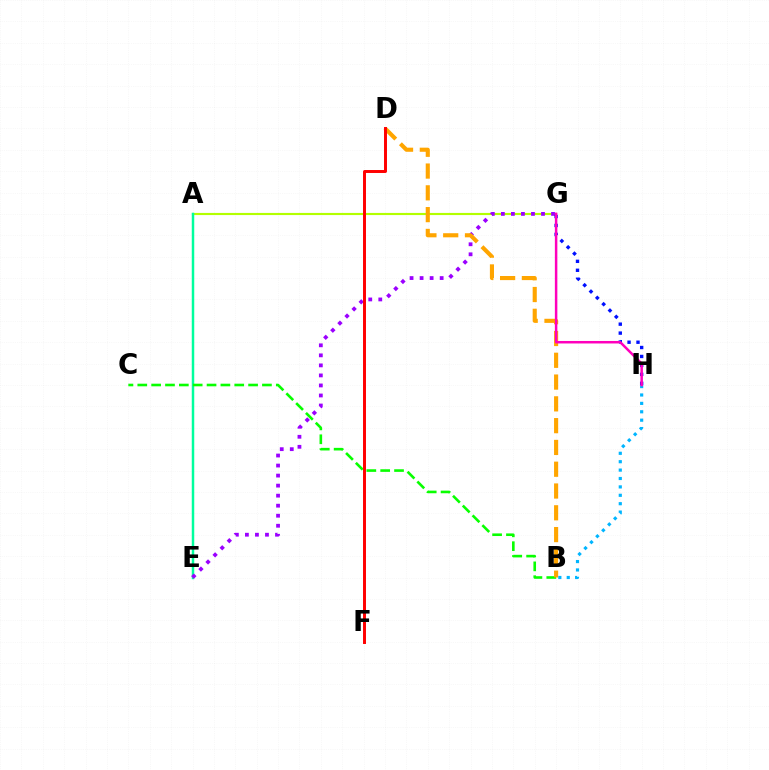{('A', 'G'): [{'color': '#b3ff00', 'line_style': 'solid', 'thickness': 1.55}], ('A', 'E'): [{'color': '#00ff9d', 'line_style': 'solid', 'thickness': 1.78}], ('E', 'G'): [{'color': '#9b00ff', 'line_style': 'dotted', 'thickness': 2.73}], ('B', 'C'): [{'color': '#08ff00', 'line_style': 'dashed', 'thickness': 1.88}], ('B', 'D'): [{'color': '#ffa500', 'line_style': 'dashed', 'thickness': 2.96}], ('D', 'F'): [{'color': '#ff0000', 'line_style': 'solid', 'thickness': 2.13}], ('G', 'H'): [{'color': '#0010ff', 'line_style': 'dotted', 'thickness': 2.43}, {'color': '#ff00bd', 'line_style': 'solid', 'thickness': 1.79}], ('B', 'H'): [{'color': '#00b5ff', 'line_style': 'dotted', 'thickness': 2.28}]}